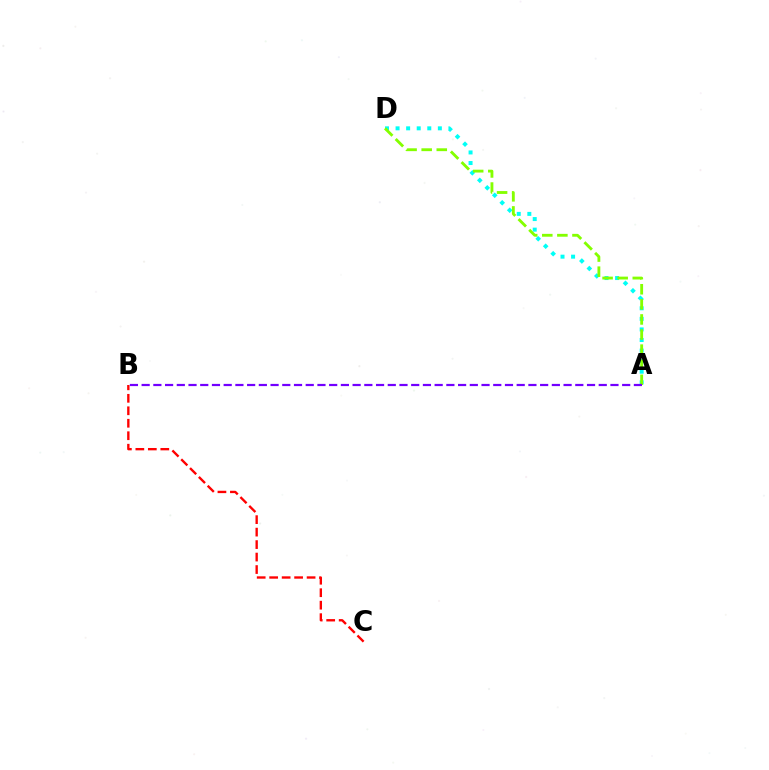{('A', 'D'): [{'color': '#00fff6', 'line_style': 'dotted', 'thickness': 2.87}, {'color': '#84ff00', 'line_style': 'dashed', 'thickness': 2.05}], ('B', 'C'): [{'color': '#ff0000', 'line_style': 'dashed', 'thickness': 1.69}], ('A', 'B'): [{'color': '#7200ff', 'line_style': 'dashed', 'thickness': 1.59}]}